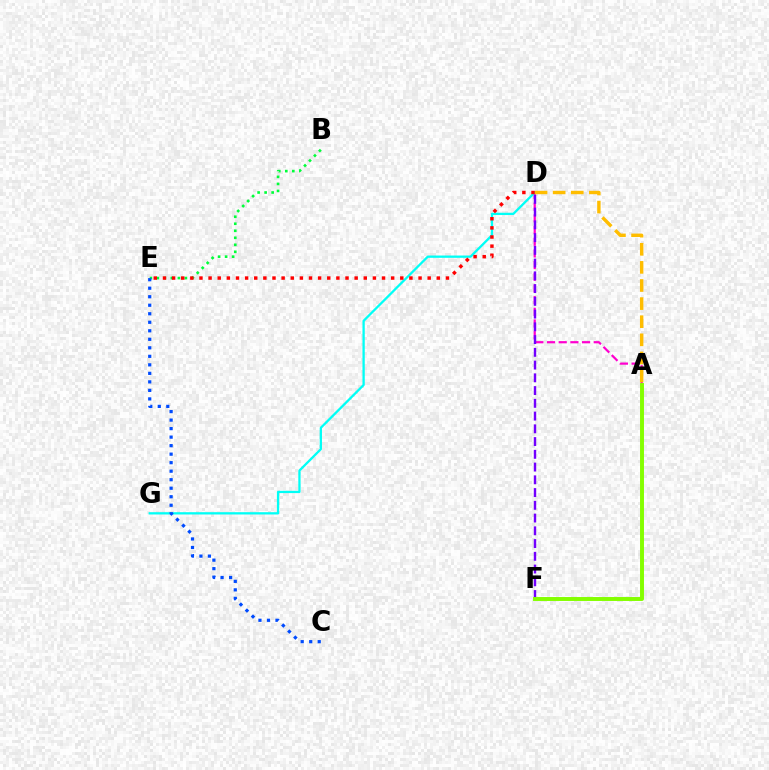{('A', 'D'): [{'color': '#ff00cf', 'line_style': 'dashed', 'thickness': 1.59}, {'color': '#ffbd00', 'line_style': 'dashed', 'thickness': 2.46}], ('B', 'E'): [{'color': '#00ff39', 'line_style': 'dotted', 'thickness': 1.91}], ('D', 'G'): [{'color': '#00fff6', 'line_style': 'solid', 'thickness': 1.65}], ('D', 'F'): [{'color': '#7200ff', 'line_style': 'dashed', 'thickness': 1.73}], ('A', 'F'): [{'color': '#84ff00', 'line_style': 'solid', 'thickness': 2.83}], ('C', 'E'): [{'color': '#004bff', 'line_style': 'dotted', 'thickness': 2.31}], ('D', 'E'): [{'color': '#ff0000', 'line_style': 'dotted', 'thickness': 2.48}]}